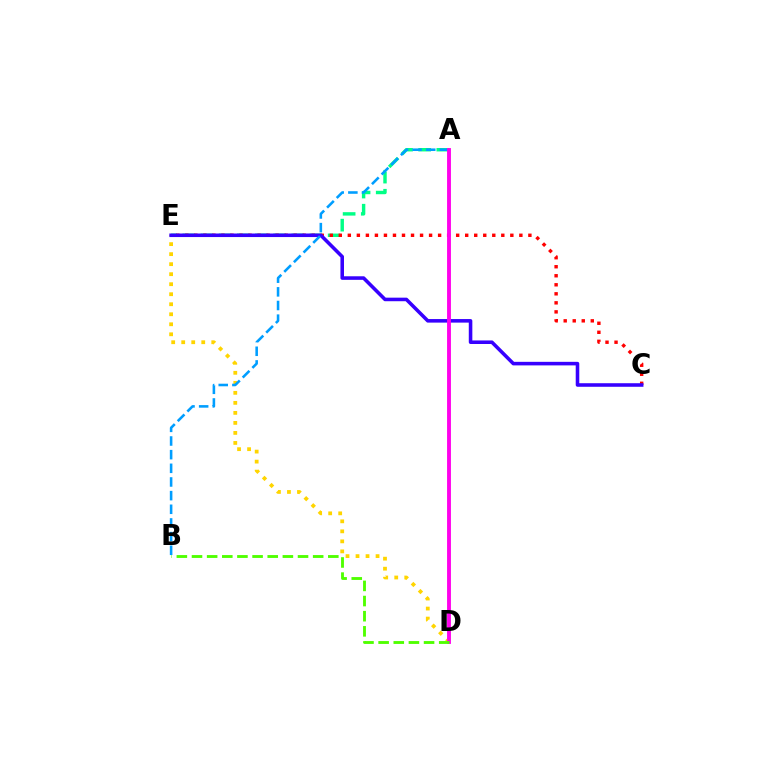{('A', 'E'): [{'color': '#00ff86', 'line_style': 'dashed', 'thickness': 2.47}], ('C', 'E'): [{'color': '#ff0000', 'line_style': 'dotted', 'thickness': 2.45}, {'color': '#3700ff', 'line_style': 'solid', 'thickness': 2.56}], ('D', 'E'): [{'color': '#ffd500', 'line_style': 'dotted', 'thickness': 2.72}], ('A', 'B'): [{'color': '#009eff', 'line_style': 'dashed', 'thickness': 1.86}], ('A', 'D'): [{'color': '#ff00ed', 'line_style': 'solid', 'thickness': 2.78}], ('B', 'D'): [{'color': '#4fff00', 'line_style': 'dashed', 'thickness': 2.06}]}